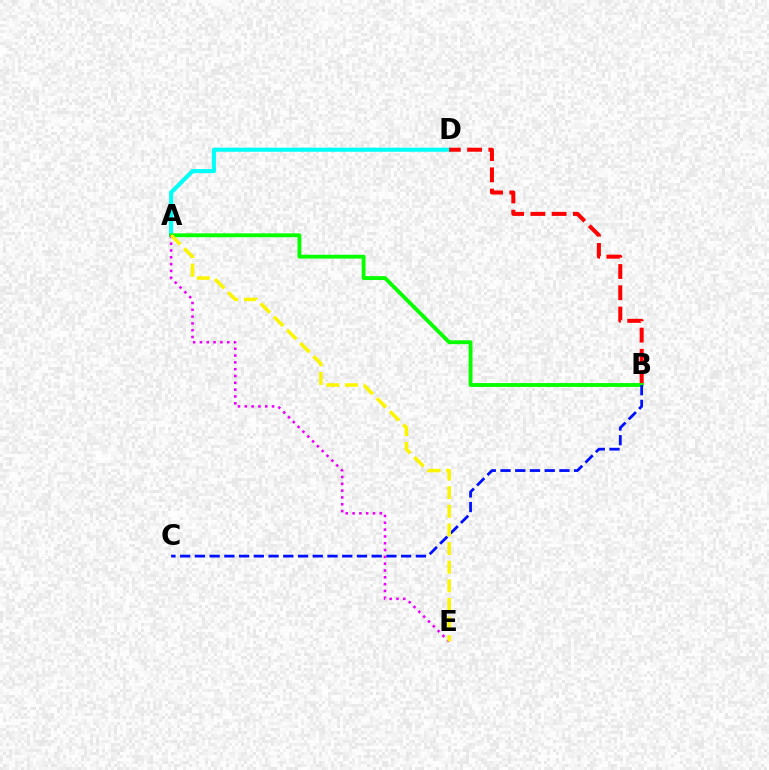{('A', 'D'): [{'color': '#00fff6', 'line_style': 'solid', 'thickness': 2.94}], ('B', 'D'): [{'color': '#ff0000', 'line_style': 'dashed', 'thickness': 2.89}], ('A', 'B'): [{'color': '#08ff00', 'line_style': 'solid', 'thickness': 2.78}], ('B', 'C'): [{'color': '#0010ff', 'line_style': 'dashed', 'thickness': 2.0}], ('A', 'E'): [{'color': '#ee00ff', 'line_style': 'dotted', 'thickness': 1.85}, {'color': '#fcf500', 'line_style': 'dashed', 'thickness': 2.53}]}